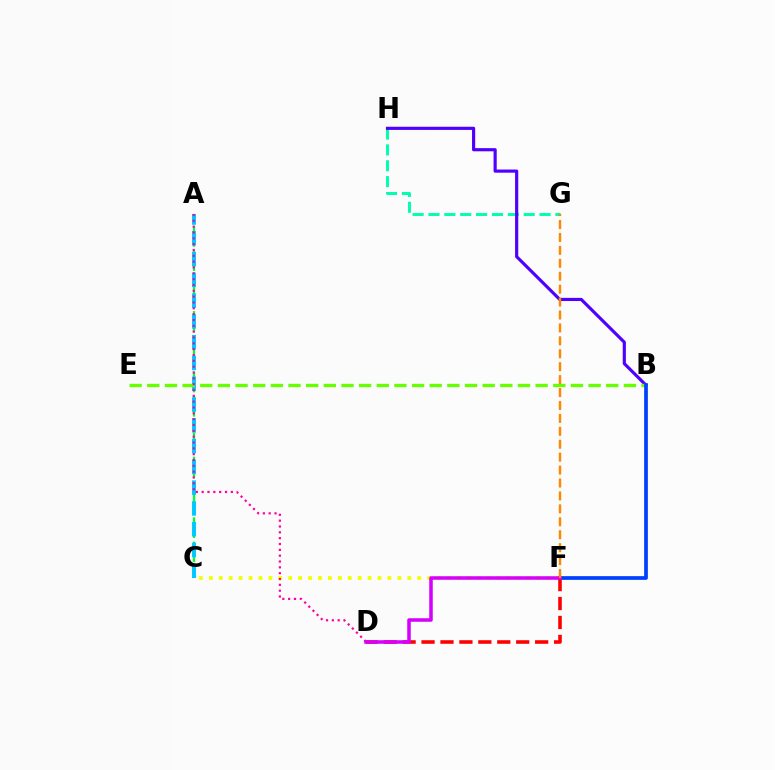{('G', 'H'): [{'color': '#00ffaf', 'line_style': 'dashed', 'thickness': 2.16}], ('A', 'C'): [{'color': '#00ff27', 'line_style': 'dashed', 'thickness': 1.65}, {'color': '#00c7ff', 'line_style': 'dashed', 'thickness': 2.82}], ('B', 'H'): [{'color': '#4f00ff', 'line_style': 'solid', 'thickness': 2.28}], ('C', 'F'): [{'color': '#eeff00', 'line_style': 'dotted', 'thickness': 2.7}], ('B', 'E'): [{'color': '#66ff00', 'line_style': 'dashed', 'thickness': 2.4}], ('B', 'F'): [{'color': '#003fff', 'line_style': 'solid', 'thickness': 2.67}], ('A', 'D'): [{'color': '#ff00a0', 'line_style': 'dotted', 'thickness': 1.59}], ('D', 'F'): [{'color': '#ff0000', 'line_style': 'dashed', 'thickness': 2.57}, {'color': '#d600ff', 'line_style': 'solid', 'thickness': 2.54}], ('F', 'G'): [{'color': '#ff8800', 'line_style': 'dashed', 'thickness': 1.76}]}